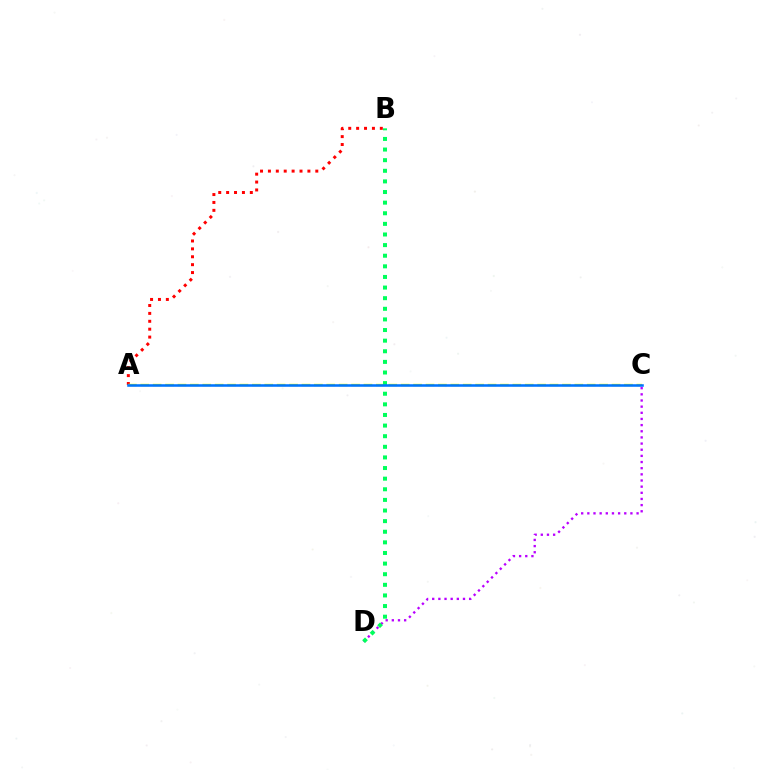{('A', 'B'): [{'color': '#ff0000', 'line_style': 'dotted', 'thickness': 2.15}], ('C', 'D'): [{'color': '#b900ff', 'line_style': 'dotted', 'thickness': 1.67}], ('A', 'C'): [{'color': '#d1ff00', 'line_style': 'dashed', 'thickness': 1.68}, {'color': '#0074ff', 'line_style': 'solid', 'thickness': 1.84}], ('B', 'D'): [{'color': '#00ff5c', 'line_style': 'dotted', 'thickness': 2.88}]}